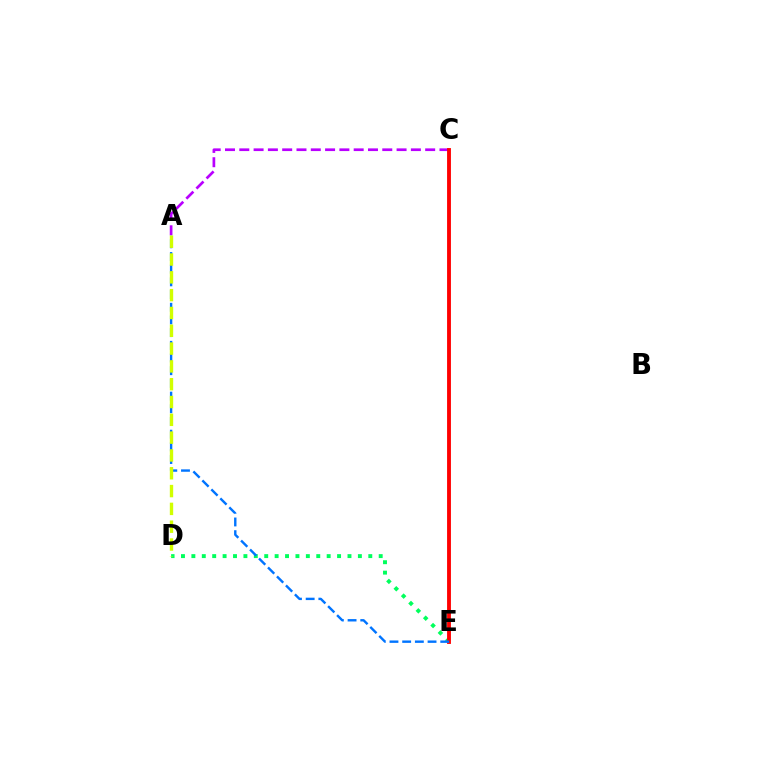{('D', 'E'): [{'color': '#00ff5c', 'line_style': 'dotted', 'thickness': 2.83}], ('A', 'C'): [{'color': '#b900ff', 'line_style': 'dashed', 'thickness': 1.94}], ('C', 'E'): [{'color': '#ff0000', 'line_style': 'solid', 'thickness': 2.77}], ('A', 'E'): [{'color': '#0074ff', 'line_style': 'dashed', 'thickness': 1.72}], ('A', 'D'): [{'color': '#d1ff00', 'line_style': 'dashed', 'thickness': 2.42}]}